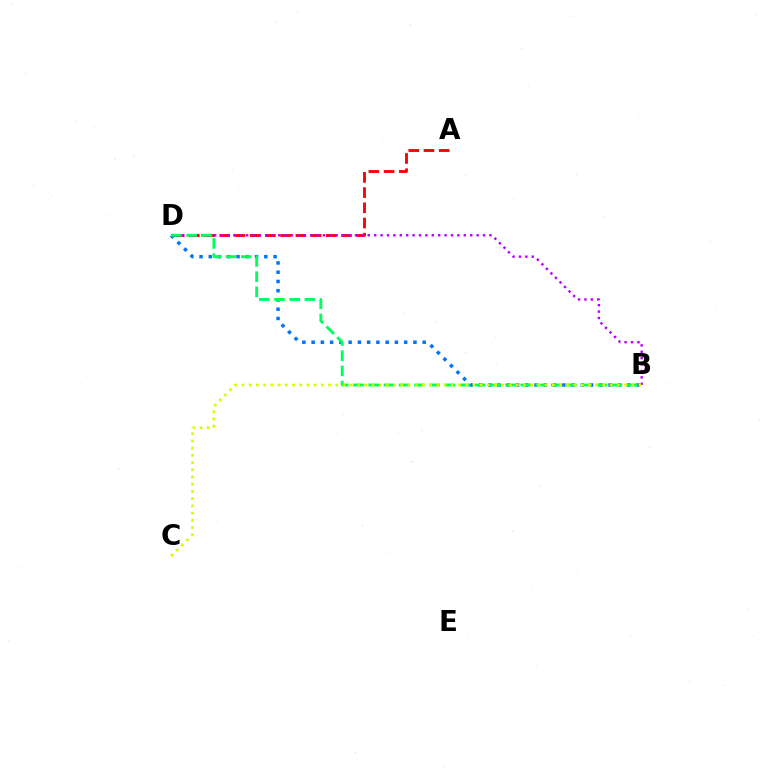{('A', 'D'): [{'color': '#ff0000', 'line_style': 'dashed', 'thickness': 2.07}], ('B', 'D'): [{'color': '#b900ff', 'line_style': 'dotted', 'thickness': 1.74}, {'color': '#0074ff', 'line_style': 'dotted', 'thickness': 2.51}, {'color': '#00ff5c', 'line_style': 'dashed', 'thickness': 2.07}], ('B', 'C'): [{'color': '#d1ff00', 'line_style': 'dotted', 'thickness': 1.96}]}